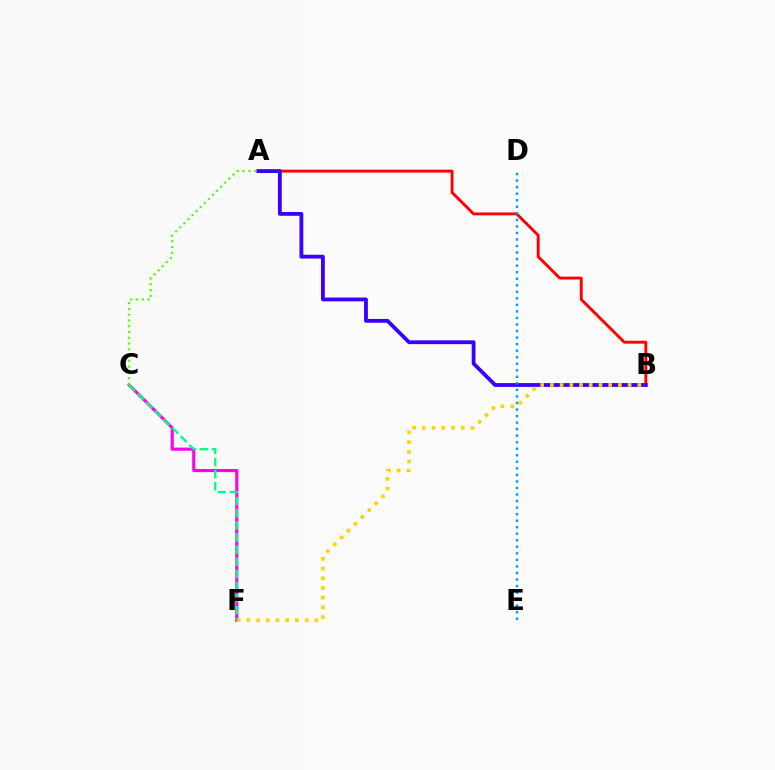{('C', 'F'): [{'color': '#ff00ed', 'line_style': 'solid', 'thickness': 2.25}, {'color': '#00ff86', 'line_style': 'dashed', 'thickness': 1.65}], ('A', 'B'): [{'color': '#ff0000', 'line_style': 'solid', 'thickness': 2.08}, {'color': '#3700ff', 'line_style': 'solid', 'thickness': 2.74}], ('B', 'F'): [{'color': '#ffd500', 'line_style': 'dotted', 'thickness': 2.64}], ('D', 'E'): [{'color': '#009eff', 'line_style': 'dotted', 'thickness': 1.78}], ('A', 'C'): [{'color': '#4fff00', 'line_style': 'dotted', 'thickness': 1.57}]}